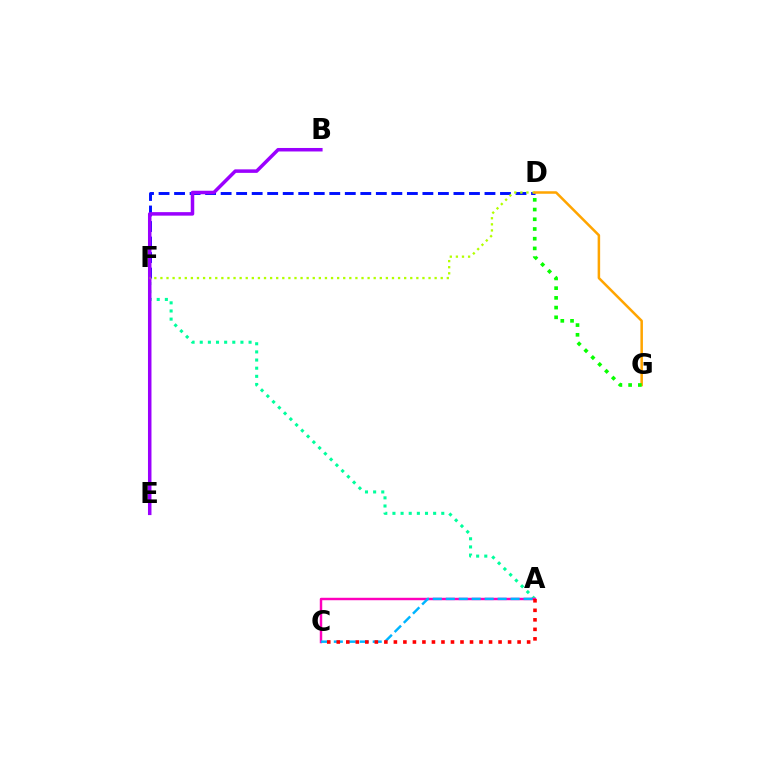{('D', 'F'): [{'color': '#0010ff', 'line_style': 'dashed', 'thickness': 2.11}, {'color': '#b3ff00', 'line_style': 'dotted', 'thickness': 1.66}], ('A', 'F'): [{'color': '#00ff9d', 'line_style': 'dotted', 'thickness': 2.21}], ('A', 'C'): [{'color': '#ff00bd', 'line_style': 'solid', 'thickness': 1.76}, {'color': '#00b5ff', 'line_style': 'dashed', 'thickness': 1.76}, {'color': '#ff0000', 'line_style': 'dotted', 'thickness': 2.59}], ('B', 'E'): [{'color': '#9b00ff', 'line_style': 'solid', 'thickness': 2.52}], ('D', 'G'): [{'color': '#ffa500', 'line_style': 'solid', 'thickness': 1.81}, {'color': '#08ff00', 'line_style': 'dotted', 'thickness': 2.64}]}